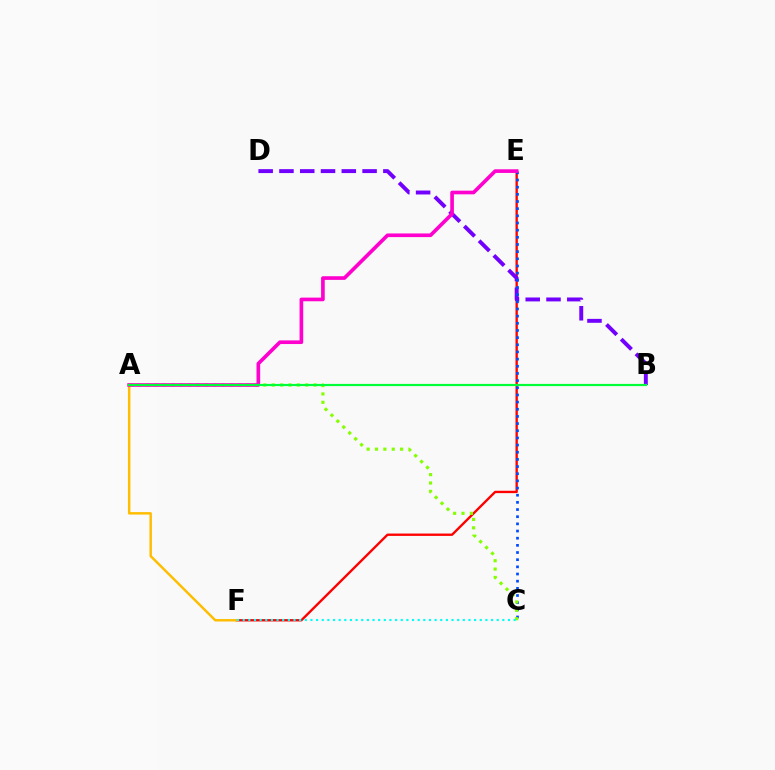{('E', 'F'): [{'color': '#ff0000', 'line_style': 'solid', 'thickness': 1.69}], ('B', 'D'): [{'color': '#7200ff', 'line_style': 'dashed', 'thickness': 2.82}], ('C', 'E'): [{'color': '#004bff', 'line_style': 'dotted', 'thickness': 1.95}], ('A', 'C'): [{'color': '#84ff00', 'line_style': 'dotted', 'thickness': 2.27}], ('A', 'F'): [{'color': '#ffbd00', 'line_style': 'solid', 'thickness': 1.76}], ('A', 'E'): [{'color': '#ff00cf', 'line_style': 'solid', 'thickness': 2.63}], ('C', 'F'): [{'color': '#00fff6', 'line_style': 'dotted', 'thickness': 1.53}], ('A', 'B'): [{'color': '#00ff39', 'line_style': 'solid', 'thickness': 1.57}]}